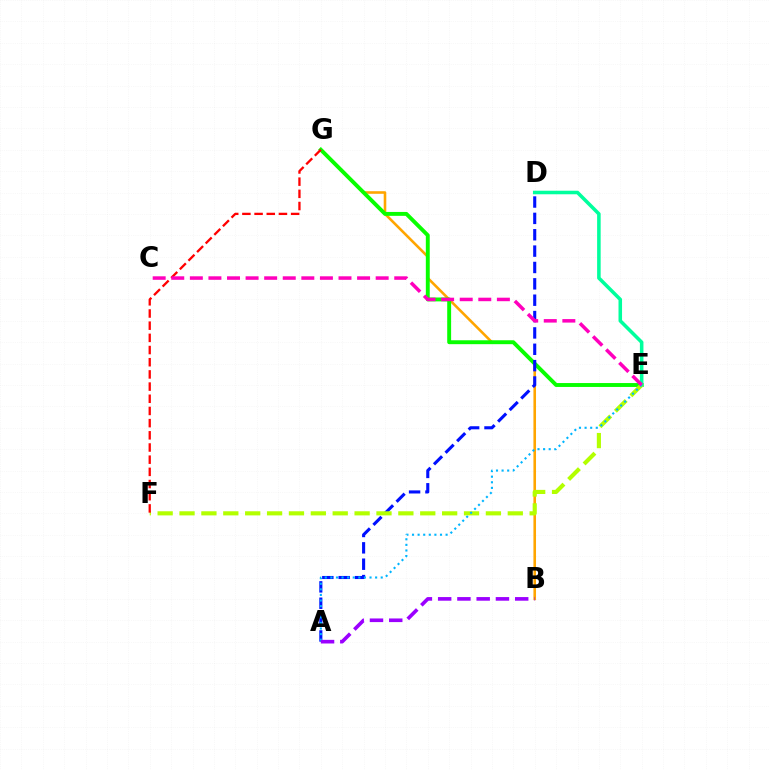{('B', 'G'): [{'color': '#ffa500', 'line_style': 'solid', 'thickness': 1.87}], ('E', 'G'): [{'color': '#08ff00', 'line_style': 'solid', 'thickness': 2.81}], ('A', 'D'): [{'color': '#0010ff', 'line_style': 'dashed', 'thickness': 2.22}], ('D', 'E'): [{'color': '#00ff9d', 'line_style': 'solid', 'thickness': 2.55}], ('E', 'F'): [{'color': '#b3ff00', 'line_style': 'dashed', 'thickness': 2.97}], ('F', 'G'): [{'color': '#ff0000', 'line_style': 'dashed', 'thickness': 1.65}], ('A', 'E'): [{'color': '#00b5ff', 'line_style': 'dotted', 'thickness': 1.52}], ('A', 'B'): [{'color': '#9b00ff', 'line_style': 'dashed', 'thickness': 2.62}], ('C', 'E'): [{'color': '#ff00bd', 'line_style': 'dashed', 'thickness': 2.52}]}